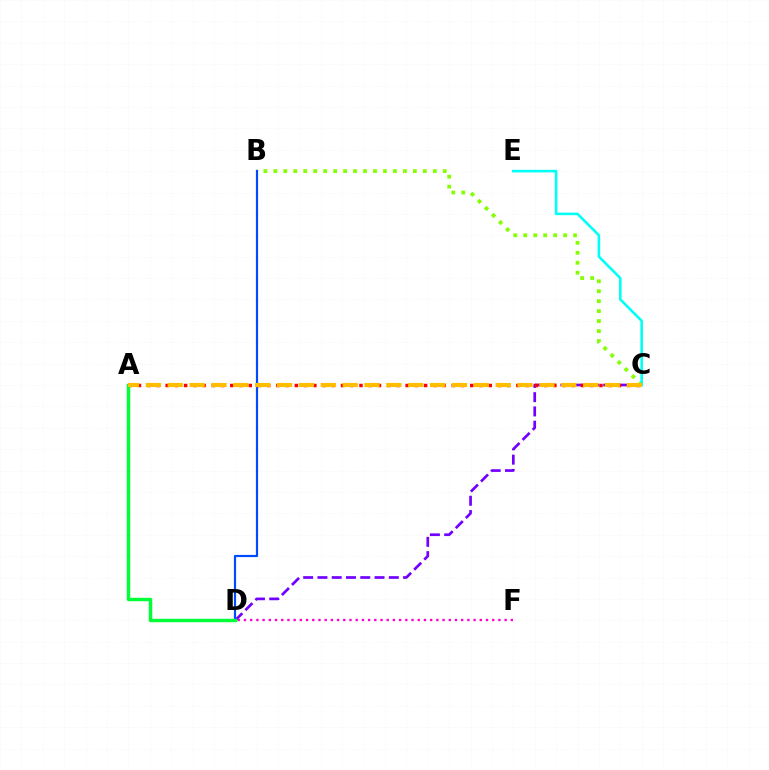{('B', 'C'): [{'color': '#84ff00', 'line_style': 'dotted', 'thickness': 2.71}], ('D', 'F'): [{'color': '#ff00cf', 'line_style': 'dotted', 'thickness': 1.69}], ('C', 'D'): [{'color': '#7200ff', 'line_style': 'dashed', 'thickness': 1.94}], ('C', 'E'): [{'color': '#00fff6', 'line_style': 'solid', 'thickness': 1.87}], ('B', 'D'): [{'color': '#004bff', 'line_style': 'solid', 'thickness': 1.58}], ('A', 'C'): [{'color': '#ff0000', 'line_style': 'dotted', 'thickness': 2.51}, {'color': '#ffbd00', 'line_style': 'dashed', 'thickness': 2.97}], ('A', 'D'): [{'color': '#00ff39', 'line_style': 'solid', 'thickness': 2.48}]}